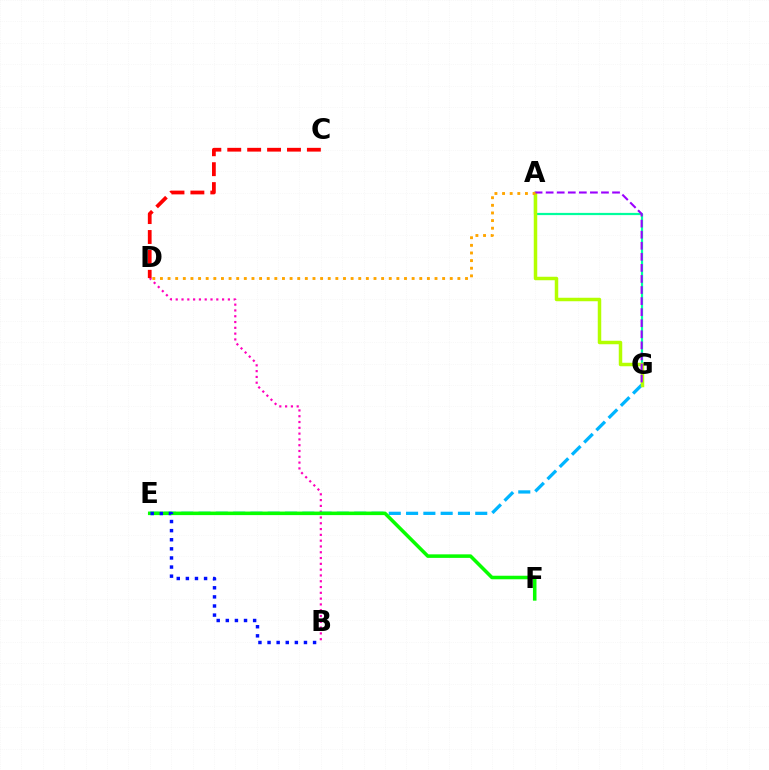{('A', 'G'): [{'color': '#00ff9d', 'line_style': 'solid', 'thickness': 1.6}, {'color': '#b3ff00', 'line_style': 'solid', 'thickness': 2.51}, {'color': '#9b00ff', 'line_style': 'dashed', 'thickness': 1.5}], ('B', 'D'): [{'color': '#ff00bd', 'line_style': 'dotted', 'thickness': 1.57}], ('E', 'G'): [{'color': '#00b5ff', 'line_style': 'dashed', 'thickness': 2.35}], ('E', 'F'): [{'color': '#08ff00', 'line_style': 'solid', 'thickness': 2.55}], ('B', 'E'): [{'color': '#0010ff', 'line_style': 'dotted', 'thickness': 2.47}], ('C', 'D'): [{'color': '#ff0000', 'line_style': 'dashed', 'thickness': 2.7}], ('A', 'D'): [{'color': '#ffa500', 'line_style': 'dotted', 'thickness': 2.07}]}